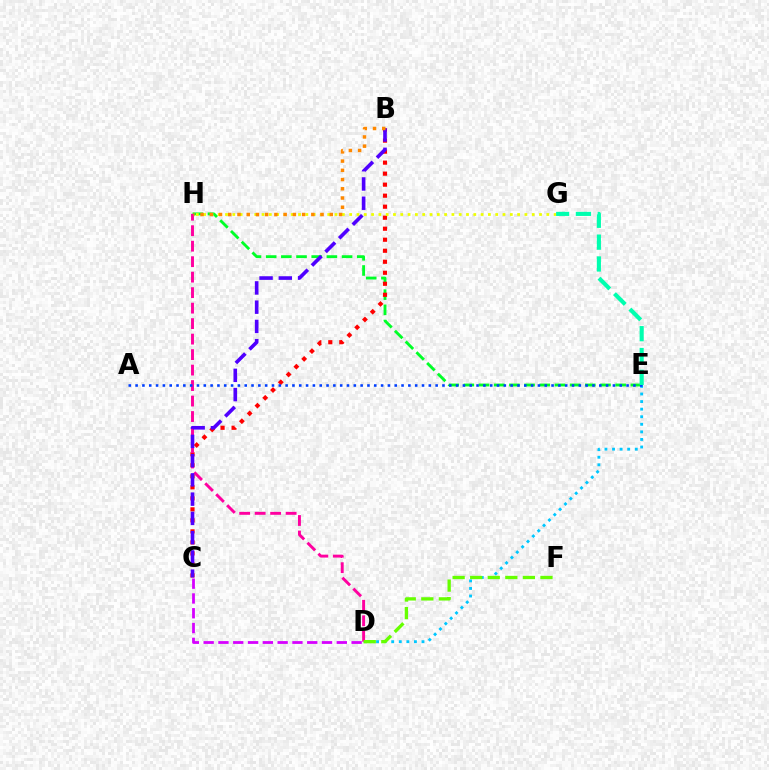{('E', 'H'): [{'color': '#00ff27', 'line_style': 'dashed', 'thickness': 2.06}], ('D', 'E'): [{'color': '#00c7ff', 'line_style': 'dotted', 'thickness': 2.06}], ('B', 'C'): [{'color': '#ff0000', 'line_style': 'dotted', 'thickness': 2.99}, {'color': '#4f00ff', 'line_style': 'dashed', 'thickness': 2.62}], ('D', 'H'): [{'color': '#ff00a0', 'line_style': 'dashed', 'thickness': 2.1}], ('G', 'H'): [{'color': '#eeff00', 'line_style': 'dotted', 'thickness': 1.98}], ('A', 'E'): [{'color': '#003fff', 'line_style': 'dotted', 'thickness': 1.85}], ('D', 'F'): [{'color': '#66ff00', 'line_style': 'dashed', 'thickness': 2.39}], ('B', 'H'): [{'color': '#ff8800', 'line_style': 'dotted', 'thickness': 2.51}], ('E', 'G'): [{'color': '#00ffaf', 'line_style': 'dashed', 'thickness': 2.97}], ('C', 'D'): [{'color': '#d600ff', 'line_style': 'dashed', 'thickness': 2.01}]}